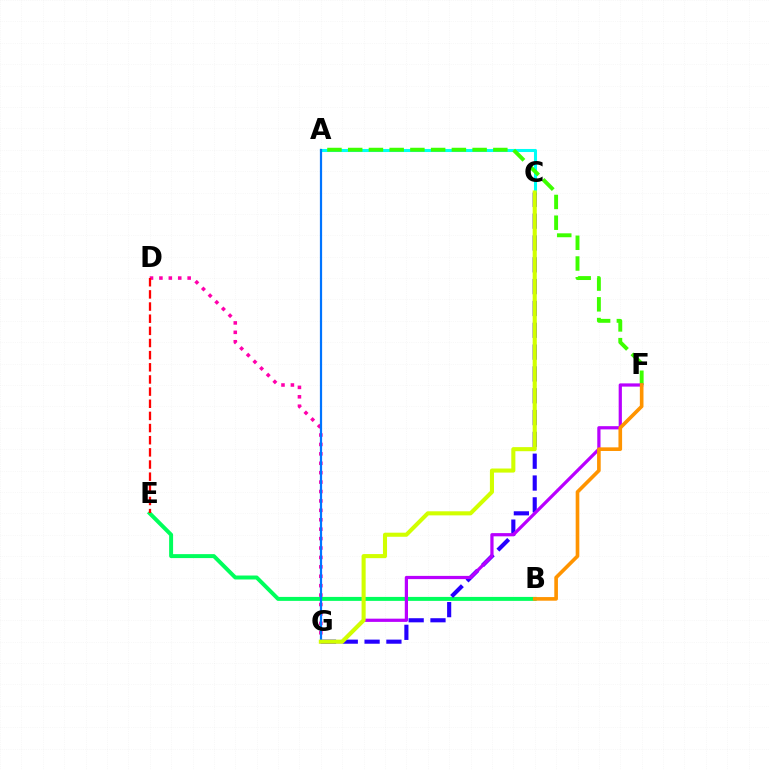{('A', 'C'): [{'color': '#00fff6', 'line_style': 'solid', 'thickness': 2.2}], ('B', 'E'): [{'color': '#00ff5c', 'line_style': 'solid', 'thickness': 2.85}], ('D', 'G'): [{'color': '#ff00ac', 'line_style': 'dotted', 'thickness': 2.56}], ('C', 'G'): [{'color': '#2500ff', 'line_style': 'dashed', 'thickness': 2.96}, {'color': '#d1ff00', 'line_style': 'solid', 'thickness': 2.94}], ('A', 'G'): [{'color': '#0074ff', 'line_style': 'solid', 'thickness': 1.6}], ('A', 'F'): [{'color': '#3dff00', 'line_style': 'dashed', 'thickness': 2.82}], ('F', 'G'): [{'color': '#b900ff', 'line_style': 'solid', 'thickness': 2.32}], ('D', 'E'): [{'color': '#ff0000', 'line_style': 'dashed', 'thickness': 1.65}], ('B', 'F'): [{'color': '#ff9400', 'line_style': 'solid', 'thickness': 2.62}]}